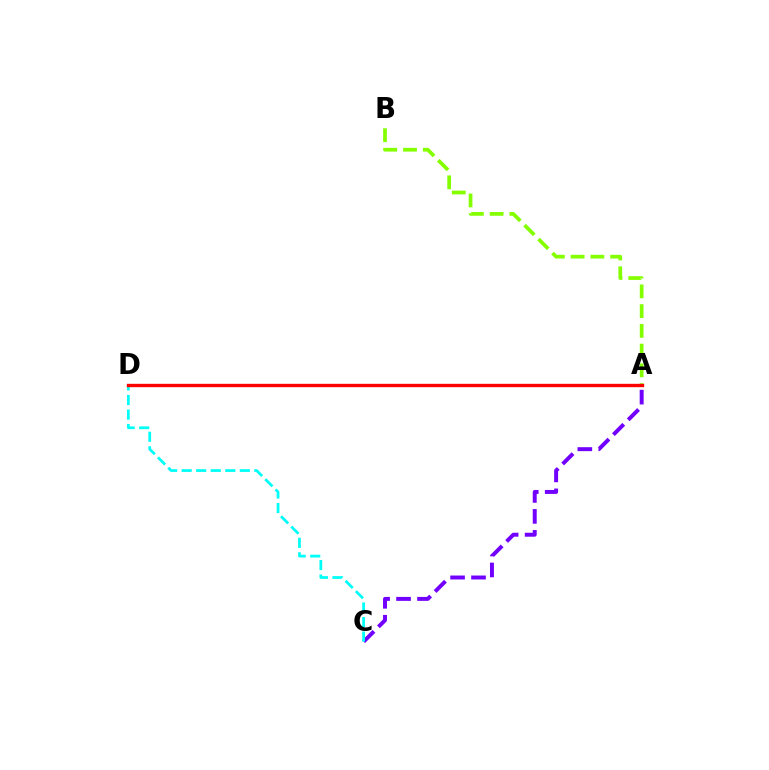{('A', 'C'): [{'color': '#7200ff', 'line_style': 'dashed', 'thickness': 2.85}], ('C', 'D'): [{'color': '#00fff6', 'line_style': 'dashed', 'thickness': 1.98}], ('A', 'B'): [{'color': '#84ff00', 'line_style': 'dashed', 'thickness': 2.68}], ('A', 'D'): [{'color': '#ff0000', 'line_style': 'solid', 'thickness': 2.42}]}